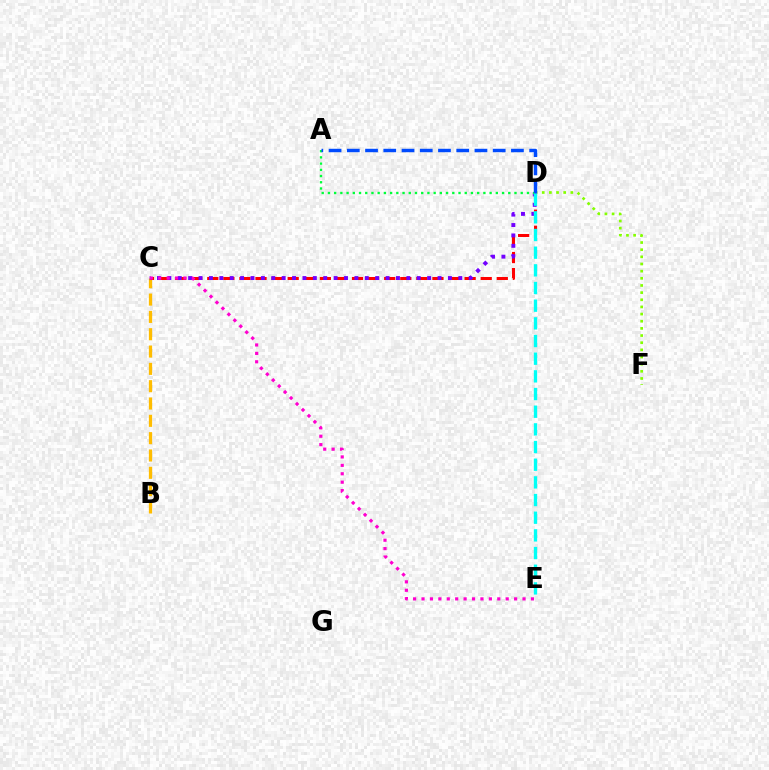{('B', 'C'): [{'color': '#ffbd00', 'line_style': 'dashed', 'thickness': 2.35}], ('D', 'F'): [{'color': '#84ff00', 'line_style': 'dotted', 'thickness': 1.94}], ('C', 'D'): [{'color': '#ff0000', 'line_style': 'dashed', 'thickness': 2.19}, {'color': '#7200ff', 'line_style': 'dotted', 'thickness': 2.82}], ('A', 'D'): [{'color': '#00ff39', 'line_style': 'dotted', 'thickness': 1.69}, {'color': '#004bff', 'line_style': 'dashed', 'thickness': 2.48}], ('D', 'E'): [{'color': '#00fff6', 'line_style': 'dashed', 'thickness': 2.4}], ('C', 'E'): [{'color': '#ff00cf', 'line_style': 'dotted', 'thickness': 2.29}]}